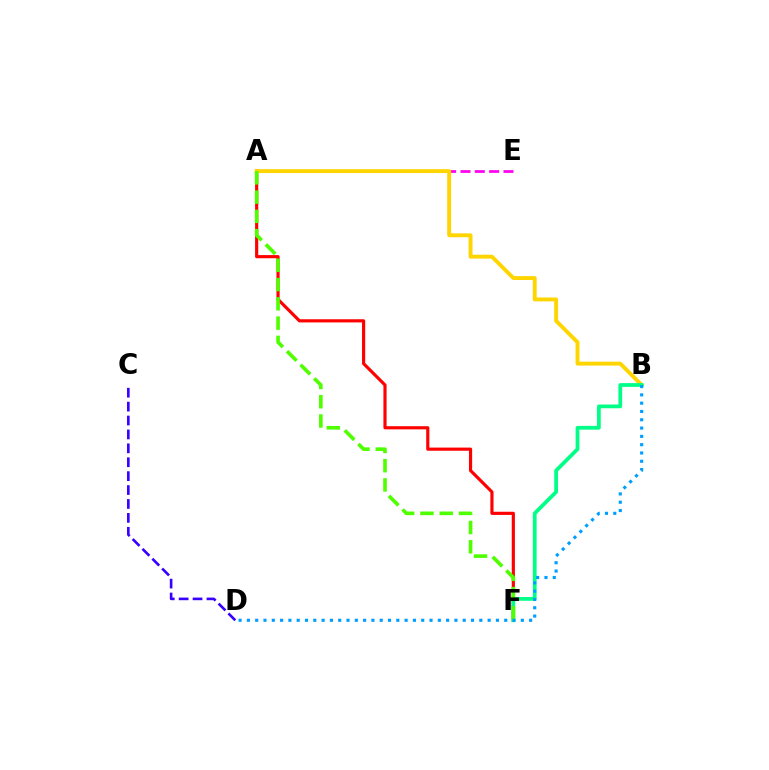{('A', 'F'): [{'color': '#ff0000', 'line_style': 'solid', 'thickness': 2.28}, {'color': '#4fff00', 'line_style': 'dashed', 'thickness': 2.62}], ('A', 'E'): [{'color': '#ff00ed', 'line_style': 'dashed', 'thickness': 1.95}], ('C', 'D'): [{'color': '#3700ff', 'line_style': 'dashed', 'thickness': 1.89}], ('A', 'B'): [{'color': '#ffd500', 'line_style': 'solid', 'thickness': 2.81}], ('B', 'F'): [{'color': '#00ff86', 'line_style': 'solid', 'thickness': 2.69}], ('B', 'D'): [{'color': '#009eff', 'line_style': 'dotted', 'thickness': 2.26}]}